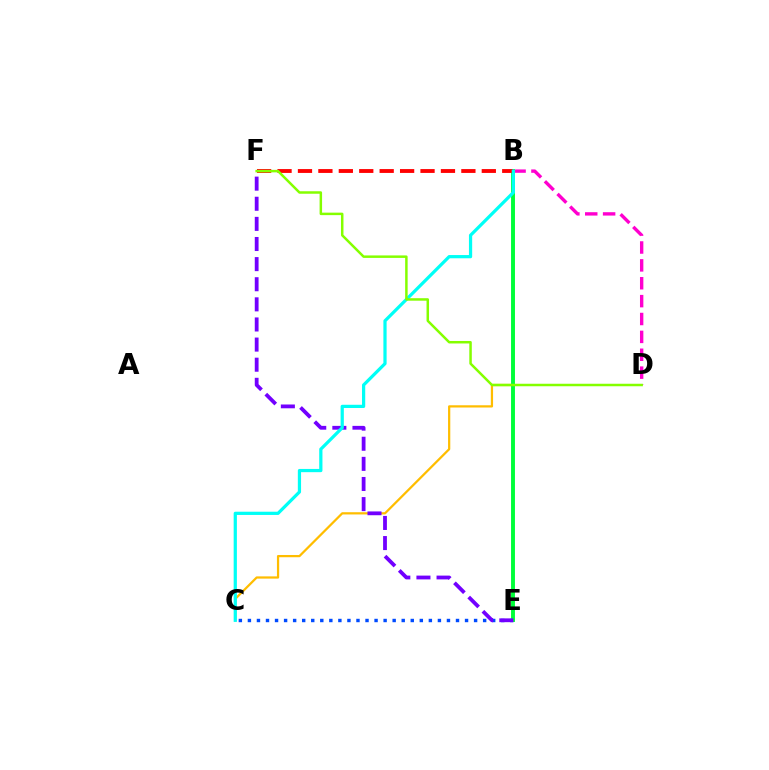{('B', 'C'): [{'color': '#ffbd00', 'line_style': 'solid', 'thickness': 1.61}, {'color': '#00fff6', 'line_style': 'solid', 'thickness': 2.32}], ('C', 'E'): [{'color': '#004bff', 'line_style': 'dotted', 'thickness': 2.46}], ('B', 'D'): [{'color': '#ff00cf', 'line_style': 'dashed', 'thickness': 2.43}], ('B', 'E'): [{'color': '#00ff39', 'line_style': 'solid', 'thickness': 2.82}], ('E', 'F'): [{'color': '#7200ff', 'line_style': 'dashed', 'thickness': 2.73}], ('B', 'F'): [{'color': '#ff0000', 'line_style': 'dashed', 'thickness': 2.77}], ('D', 'F'): [{'color': '#84ff00', 'line_style': 'solid', 'thickness': 1.79}]}